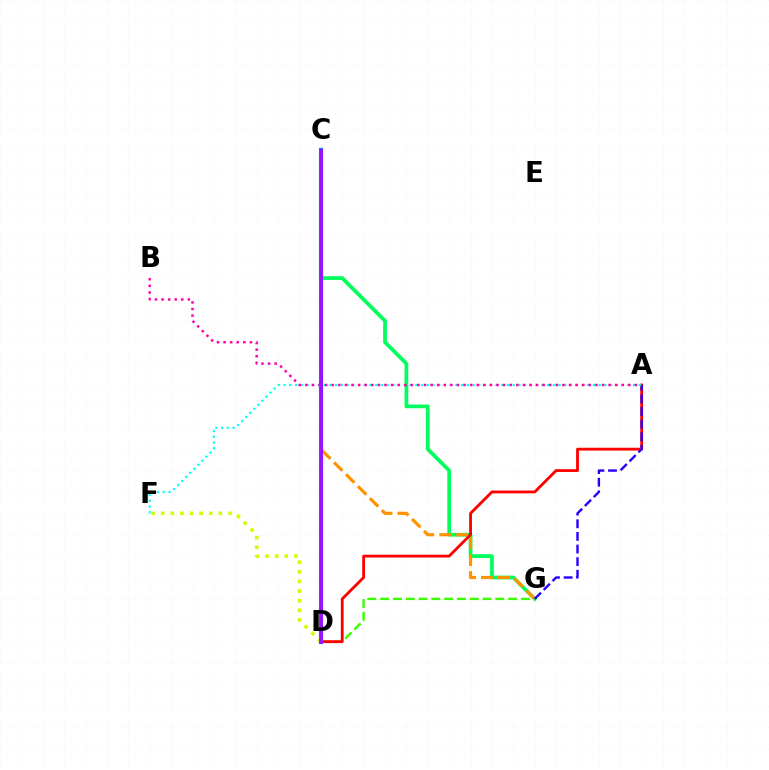{('C', 'G'): [{'color': '#00ff5c', 'line_style': 'solid', 'thickness': 2.69}, {'color': '#ff9400', 'line_style': 'dashed', 'thickness': 2.3}], ('D', 'G'): [{'color': '#3dff00', 'line_style': 'dashed', 'thickness': 1.74}], ('D', 'F'): [{'color': '#d1ff00', 'line_style': 'dotted', 'thickness': 2.61}], ('A', 'D'): [{'color': '#ff0000', 'line_style': 'solid', 'thickness': 2.04}], ('C', 'D'): [{'color': '#0074ff', 'line_style': 'solid', 'thickness': 2.95}, {'color': '#b900ff', 'line_style': 'solid', 'thickness': 1.91}], ('A', 'G'): [{'color': '#2500ff', 'line_style': 'dashed', 'thickness': 1.71}], ('A', 'F'): [{'color': '#00fff6', 'line_style': 'dotted', 'thickness': 1.56}], ('A', 'B'): [{'color': '#ff00ac', 'line_style': 'dotted', 'thickness': 1.79}]}